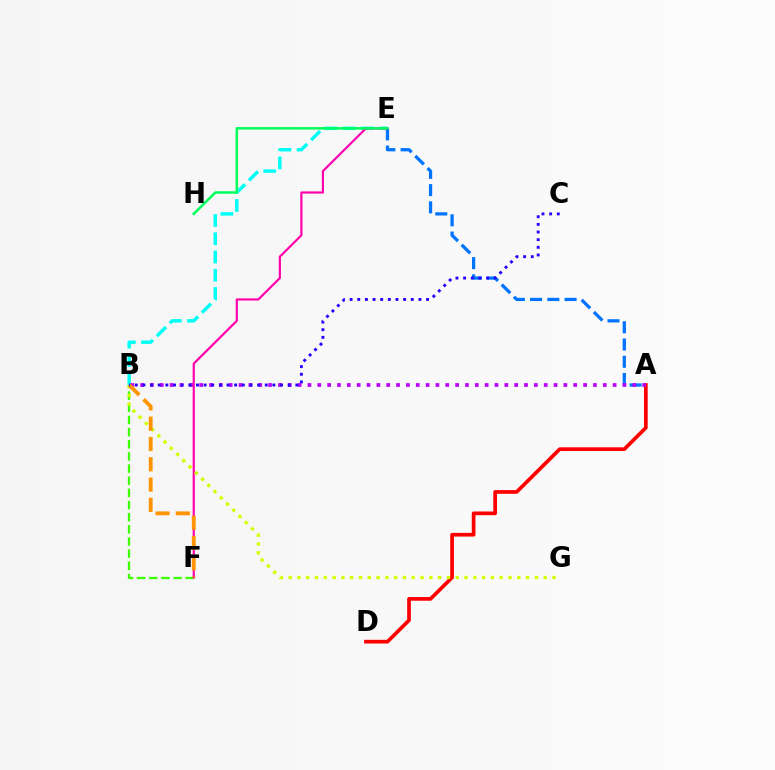{('B', 'F'): [{'color': '#3dff00', 'line_style': 'dashed', 'thickness': 1.65}, {'color': '#ff9400', 'line_style': 'dashed', 'thickness': 2.76}], ('B', 'E'): [{'color': '#00fff6', 'line_style': 'dashed', 'thickness': 2.48}], ('A', 'E'): [{'color': '#0074ff', 'line_style': 'dashed', 'thickness': 2.34}], ('A', 'D'): [{'color': '#ff0000', 'line_style': 'solid', 'thickness': 2.66}], ('A', 'B'): [{'color': '#b900ff', 'line_style': 'dotted', 'thickness': 2.67}], ('E', 'F'): [{'color': '#ff00ac', 'line_style': 'solid', 'thickness': 1.57}], ('B', 'G'): [{'color': '#d1ff00', 'line_style': 'dotted', 'thickness': 2.39}], ('E', 'H'): [{'color': '#00ff5c', 'line_style': 'solid', 'thickness': 1.8}], ('B', 'C'): [{'color': '#2500ff', 'line_style': 'dotted', 'thickness': 2.08}]}